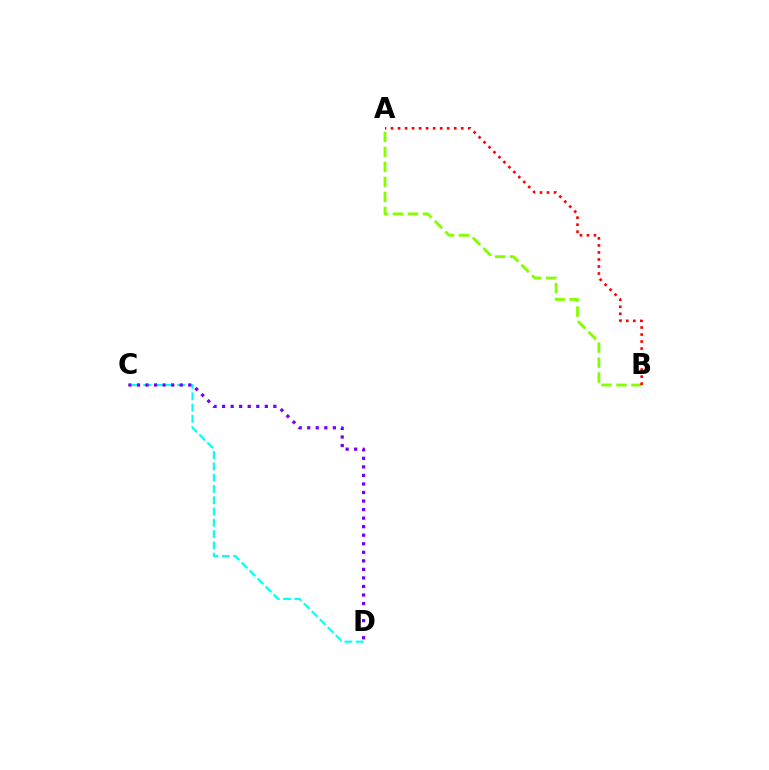{('A', 'B'): [{'color': '#84ff00', 'line_style': 'dashed', 'thickness': 2.03}, {'color': '#ff0000', 'line_style': 'dotted', 'thickness': 1.91}], ('C', 'D'): [{'color': '#00fff6', 'line_style': 'dashed', 'thickness': 1.53}, {'color': '#7200ff', 'line_style': 'dotted', 'thickness': 2.32}]}